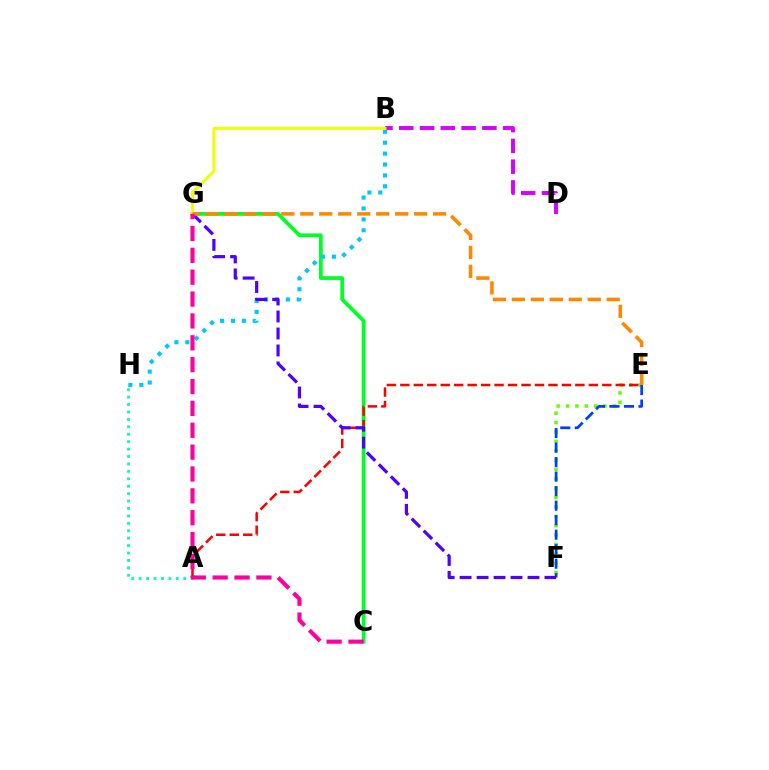{('E', 'F'): [{'color': '#66ff00', 'line_style': 'dotted', 'thickness': 2.55}, {'color': '#003fff', 'line_style': 'dashed', 'thickness': 1.97}], ('B', 'D'): [{'color': '#d600ff', 'line_style': 'dashed', 'thickness': 2.82}], ('C', 'G'): [{'color': '#00ff27', 'line_style': 'solid', 'thickness': 2.72}, {'color': '#ff00a0', 'line_style': 'dashed', 'thickness': 2.97}], ('B', 'H'): [{'color': '#00c7ff', 'line_style': 'dotted', 'thickness': 2.96}], ('A', 'E'): [{'color': '#ff0000', 'line_style': 'dashed', 'thickness': 1.83}], ('B', 'G'): [{'color': '#eeff00', 'line_style': 'solid', 'thickness': 2.11}], ('A', 'H'): [{'color': '#00ffaf', 'line_style': 'dotted', 'thickness': 2.02}], ('F', 'G'): [{'color': '#4f00ff', 'line_style': 'dashed', 'thickness': 2.31}], ('E', 'G'): [{'color': '#ff8800', 'line_style': 'dashed', 'thickness': 2.58}]}